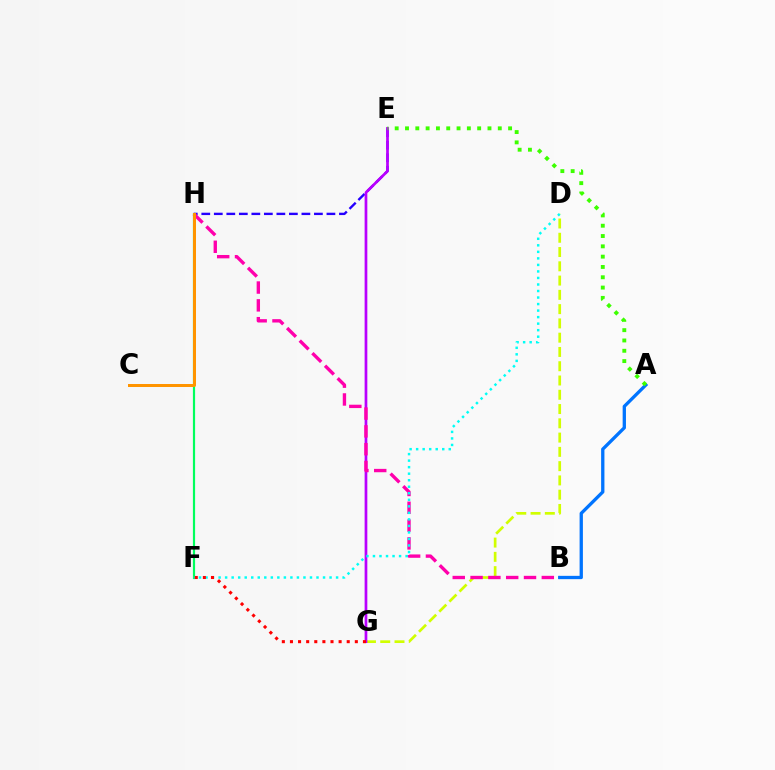{('F', 'H'): [{'color': '#00ff5c', 'line_style': 'solid', 'thickness': 1.57}], ('D', 'G'): [{'color': '#d1ff00', 'line_style': 'dashed', 'thickness': 1.94}], ('E', 'H'): [{'color': '#2500ff', 'line_style': 'dashed', 'thickness': 1.7}], ('E', 'G'): [{'color': '#b900ff', 'line_style': 'solid', 'thickness': 1.95}], ('B', 'H'): [{'color': '#ff00ac', 'line_style': 'dashed', 'thickness': 2.42}], ('D', 'F'): [{'color': '#00fff6', 'line_style': 'dotted', 'thickness': 1.77}], ('C', 'H'): [{'color': '#ff9400', 'line_style': 'solid', 'thickness': 2.16}], ('F', 'G'): [{'color': '#ff0000', 'line_style': 'dotted', 'thickness': 2.2}], ('A', 'B'): [{'color': '#0074ff', 'line_style': 'solid', 'thickness': 2.38}], ('A', 'E'): [{'color': '#3dff00', 'line_style': 'dotted', 'thickness': 2.8}]}